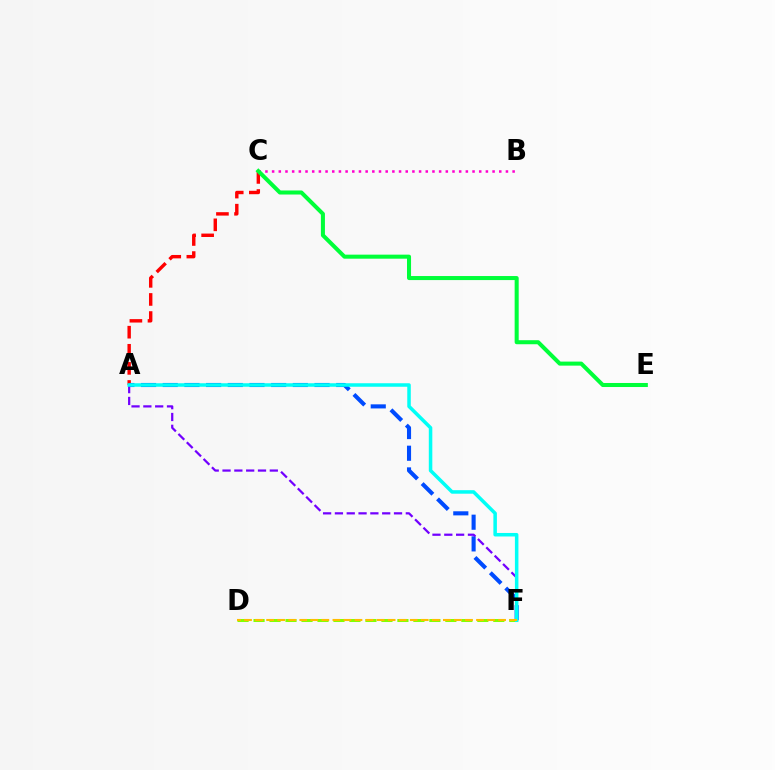{('A', 'C'): [{'color': '#ff0000', 'line_style': 'dashed', 'thickness': 2.46}], ('D', 'F'): [{'color': '#84ff00', 'line_style': 'dashed', 'thickness': 2.17}, {'color': '#ffbd00', 'line_style': 'dashed', 'thickness': 1.5}], ('B', 'C'): [{'color': '#ff00cf', 'line_style': 'dotted', 'thickness': 1.82}], ('C', 'E'): [{'color': '#00ff39', 'line_style': 'solid', 'thickness': 2.91}], ('A', 'F'): [{'color': '#004bff', 'line_style': 'dashed', 'thickness': 2.95}, {'color': '#7200ff', 'line_style': 'dashed', 'thickness': 1.61}, {'color': '#00fff6', 'line_style': 'solid', 'thickness': 2.53}]}